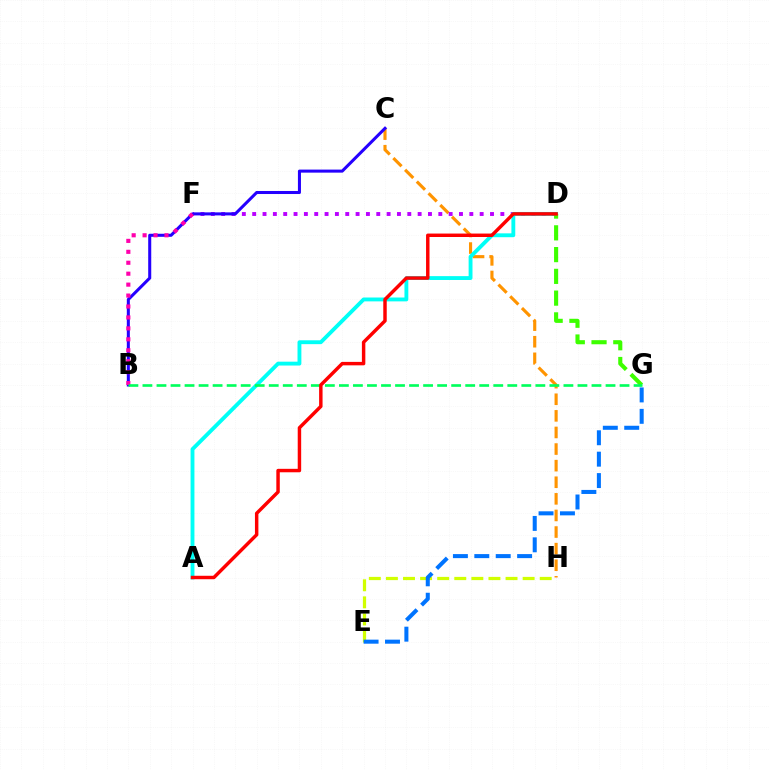{('C', 'H'): [{'color': '#ff9400', 'line_style': 'dashed', 'thickness': 2.25}], ('E', 'H'): [{'color': '#d1ff00', 'line_style': 'dashed', 'thickness': 2.32}], ('E', 'G'): [{'color': '#0074ff', 'line_style': 'dashed', 'thickness': 2.91}], ('D', 'F'): [{'color': '#b900ff', 'line_style': 'dotted', 'thickness': 2.81}], ('B', 'C'): [{'color': '#2500ff', 'line_style': 'solid', 'thickness': 2.19}], ('A', 'D'): [{'color': '#00fff6', 'line_style': 'solid', 'thickness': 2.78}, {'color': '#ff0000', 'line_style': 'solid', 'thickness': 2.49}], ('B', 'F'): [{'color': '#ff00ac', 'line_style': 'dotted', 'thickness': 2.97}], ('D', 'G'): [{'color': '#3dff00', 'line_style': 'dashed', 'thickness': 2.96}], ('B', 'G'): [{'color': '#00ff5c', 'line_style': 'dashed', 'thickness': 1.91}]}